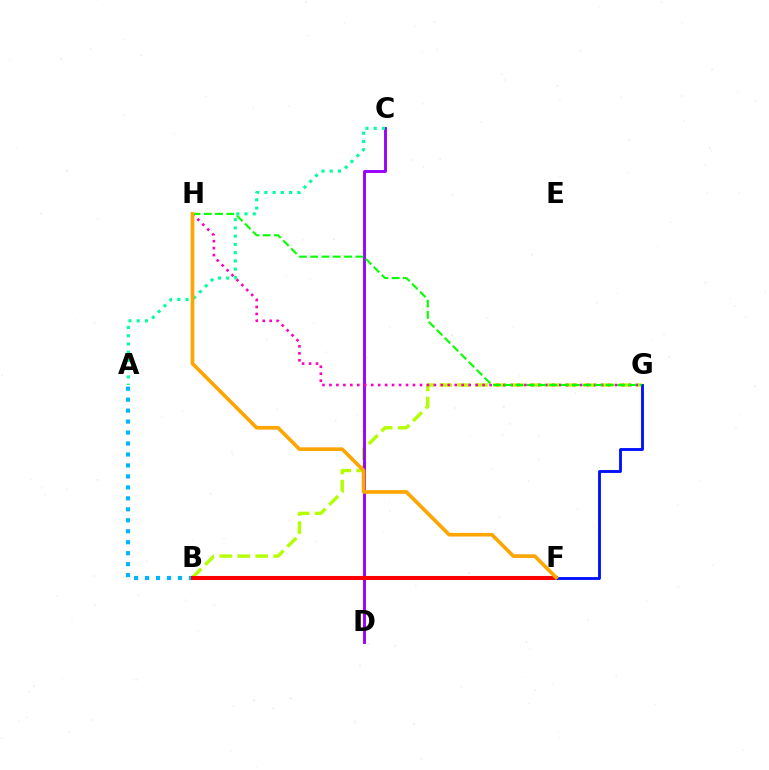{('A', 'B'): [{'color': '#00b5ff', 'line_style': 'dotted', 'thickness': 2.98}], ('B', 'G'): [{'color': '#b3ff00', 'line_style': 'dashed', 'thickness': 2.44}], ('C', 'D'): [{'color': '#9b00ff', 'line_style': 'solid', 'thickness': 2.09}], ('B', 'F'): [{'color': '#ff0000', 'line_style': 'solid', 'thickness': 2.91}], ('G', 'H'): [{'color': '#ff00bd', 'line_style': 'dotted', 'thickness': 1.89}, {'color': '#08ff00', 'line_style': 'dashed', 'thickness': 1.53}], ('F', 'G'): [{'color': '#0010ff', 'line_style': 'solid', 'thickness': 2.06}], ('A', 'C'): [{'color': '#00ff9d', 'line_style': 'dotted', 'thickness': 2.24}], ('F', 'H'): [{'color': '#ffa500', 'line_style': 'solid', 'thickness': 2.63}]}